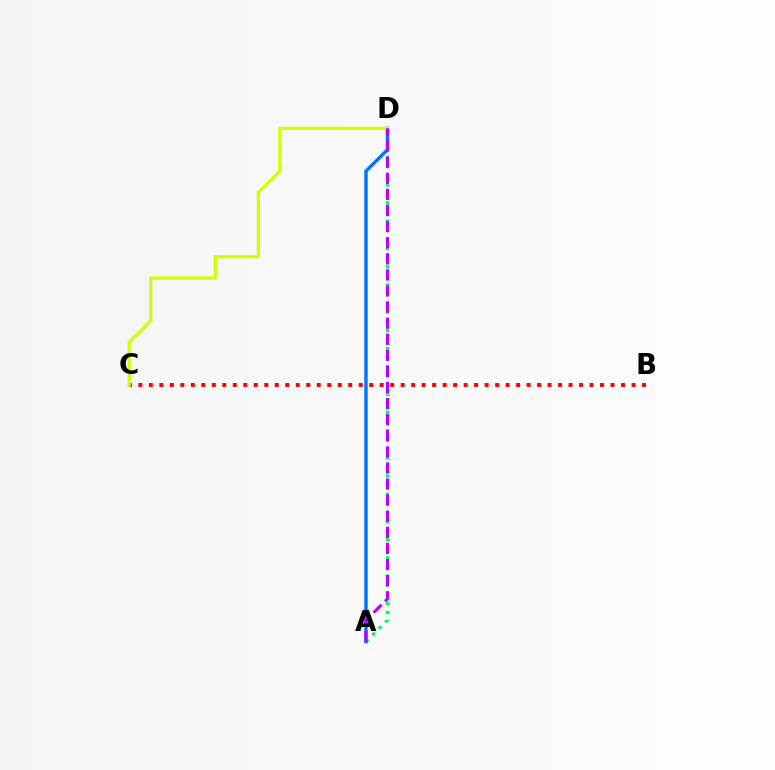{('A', 'D'): [{'color': '#00ff5c', 'line_style': 'dotted', 'thickness': 2.47}, {'color': '#0074ff', 'line_style': 'solid', 'thickness': 2.46}, {'color': '#b900ff', 'line_style': 'dashed', 'thickness': 2.19}], ('B', 'C'): [{'color': '#ff0000', 'line_style': 'dotted', 'thickness': 2.85}], ('C', 'D'): [{'color': '#d1ff00', 'line_style': 'solid', 'thickness': 2.31}]}